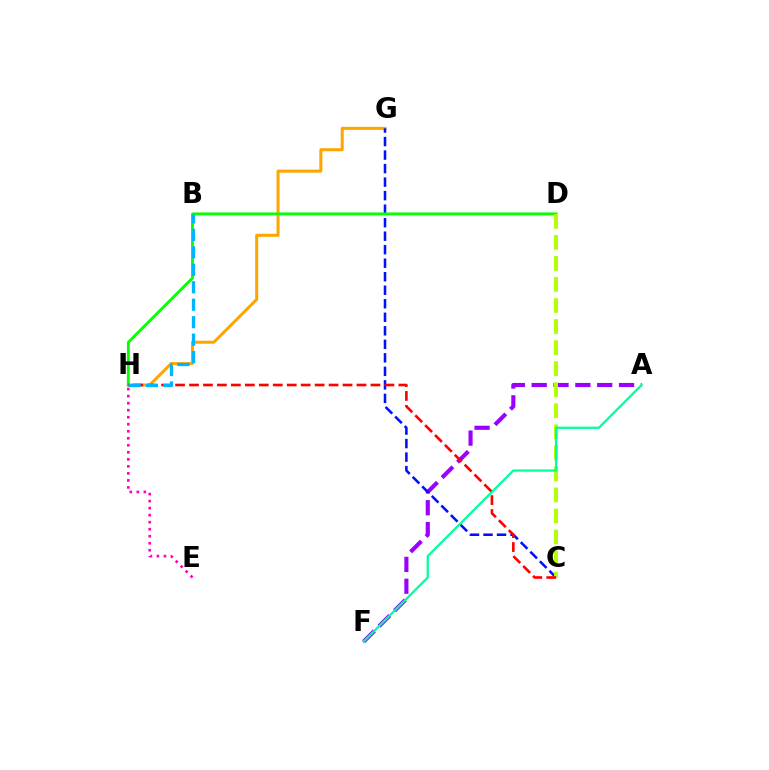{('E', 'H'): [{'color': '#ff00bd', 'line_style': 'dotted', 'thickness': 1.91}], ('A', 'F'): [{'color': '#9b00ff', 'line_style': 'dashed', 'thickness': 2.97}, {'color': '#00ff9d', 'line_style': 'solid', 'thickness': 1.64}], ('G', 'H'): [{'color': '#ffa500', 'line_style': 'solid', 'thickness': 2.18}], ('C', 'G'): [{'color': '#0010ff', 'line_style': 'dashed', 'thickness': 1.84}], ('D', 'H'): [{'color': '#08ff00', 'line_style': 'solid', 'thickness': 2.07}], ('C', 'D'): [{'color': '#b3ff00', 'line_style': 'dashed', 'thickness': 2.86}], ('C', 'H'): [{'color': '#ff0000', 'line_style': 'dashed', 'thickness': 1.9}], ('B', 'H'): [{'color': '#00b5ff', 'line_style': 'dashed', 'thickness': 2.37}]}